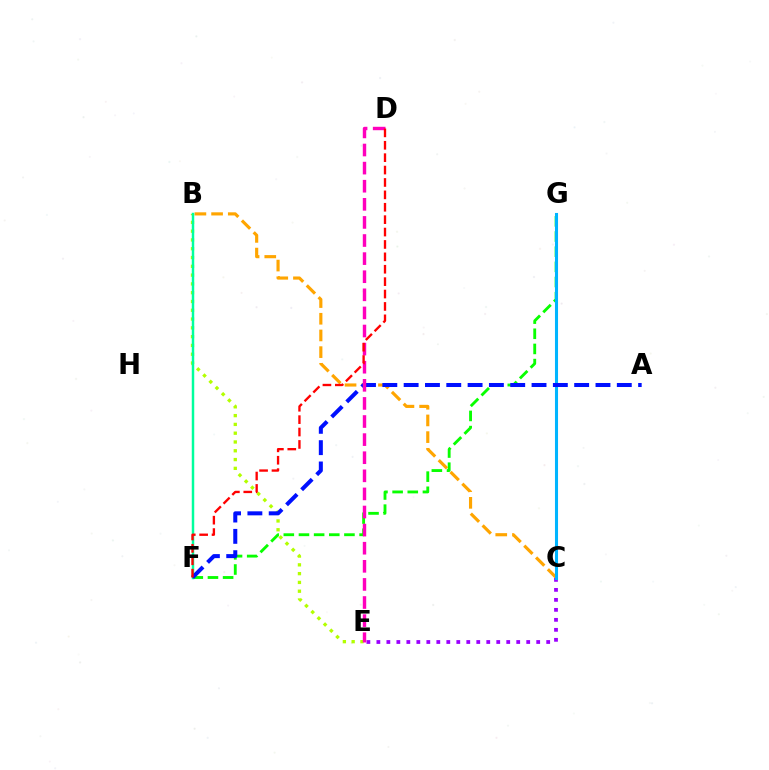{('F', 'G'): [{'color': '#08ff00', 'line_style': 'dashed', 'thickness': 2.06}], ('B', 'C'): [{'color': '#ffa500', 'line_style': 'dashed', 'thickness': 2.27}], ('B', 'E'): [{'color': '#b3ff00', 'line_style': 'dotted', 'thickness': 2.39}], ('C', 'E'): [{'color': '#9b00ff', 'line_style': 'dotted', 'thickness': 2.71}], ('C', 'G'): [{'color': '#00b5ff', 'line_style': 'solid', 'thickness': 2.21}], ('B', 'F'): [{'color': '#00ff9d', 'line_style': 'solid', 'thickness': 1.78}], ('A', 'F'): [{'color': '#0010ff', 'line_style': 'dashed', 'thickness': 2.9}], ('D', 'E'): [{'color': '#ff00bd', 'line_style': 'dashed', 'thickness': 2.46}], ('D', 'F'): [{'color': '#ff0000', 'line_style': 'dashed', 'thickness': 1.68}]}